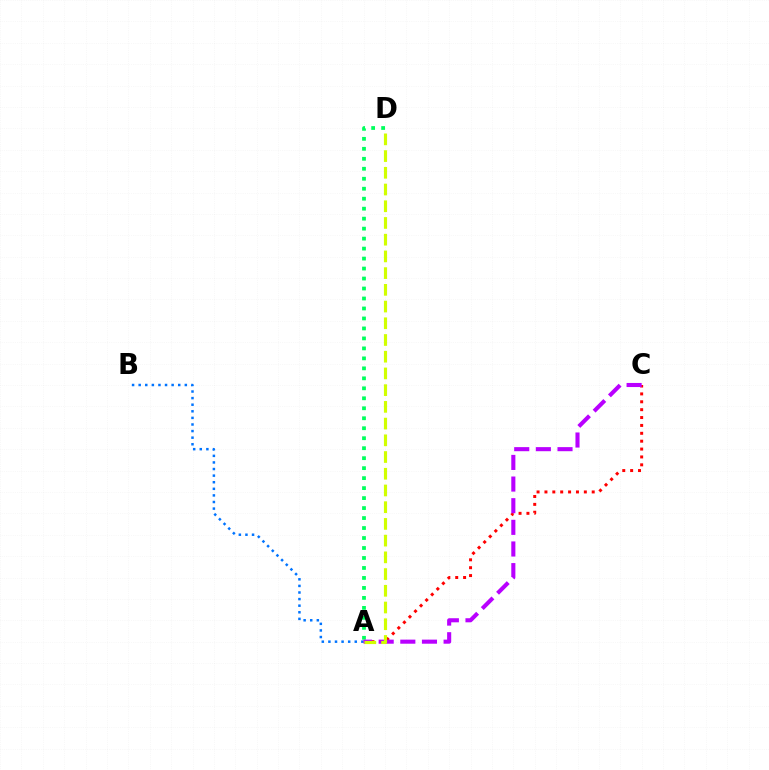{('A', 'C'): [{'color': '#ff0000', 'line_style': 'dotted', 'thickness': 2.14}, {'color': '#b900ff', 'line_style': 'dashed', 'thickness': 2.94}], ('A', 'D'): [{'color': '#00ff5c', 'line_style': 'dotted', 'thickness': 2.71}, {'color': '#d1ff00', 'line_style': 'dashed', 'thickness': 2.27}], ('A', 'B'): [{'color': '#0074ff', 'line_style': 'dotted', 'thickness': 1.79}]}